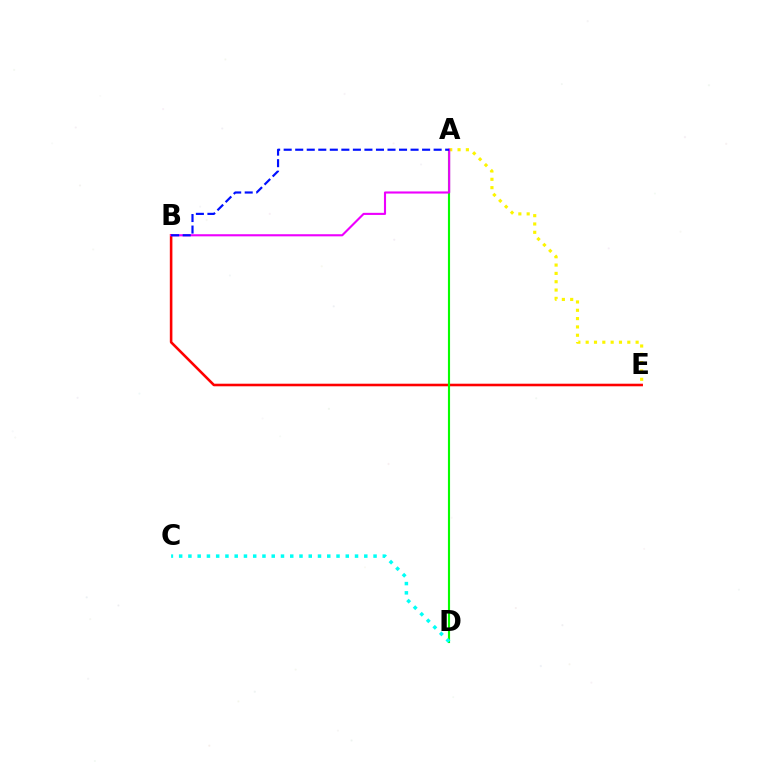{('B', 'E'): [{'color': '#ff0000', 'line_style': 'solid', 'thickness': 1.86}], ('A', 'D'): [{'color': '#08ff00', 'line_style': 'solid', 'thickness': 1.54}], ('A', 'E'): [{'color': '#fcf500', 'line_style': 'dotted', 'thickness': 2.26}], ('C', 'D'): [{'color': '#00fff6', 'line_style': 'dotted', 'thickness': 2.52}], ('A', 'B'): [{'color': '#ee00ff', 'line_style': 'solid', 'thickness': 1.52}, {'color': '#0010ff', 'line_style': 'dashed', 'thickness': 1.57}]}